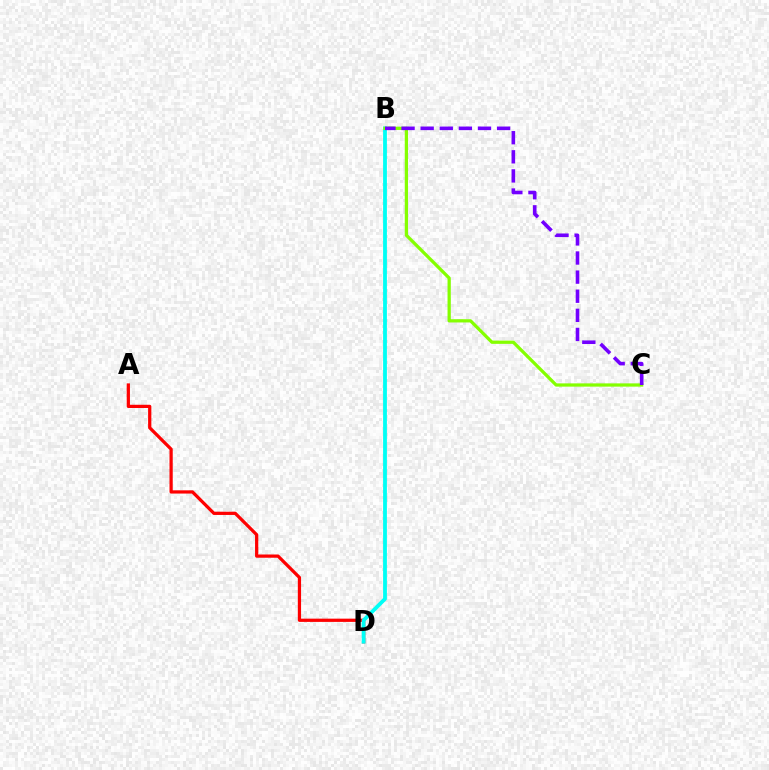{('A', 'D'): [{'color': '#ff0000', 'line_style': 'solid', 'thickness': 2.33}], ('B', 'D'): [{'color': '#00fff6', 'line_style': 'solid', 'thickness': 2.74}], ('B', 'C'): [{'color': '#84ff00', 'line_style': 'solid', 'thickness': 2.34}, {'color': '#7200ff', 'line_style': 'dashed', 'thickness': 2.6}]}